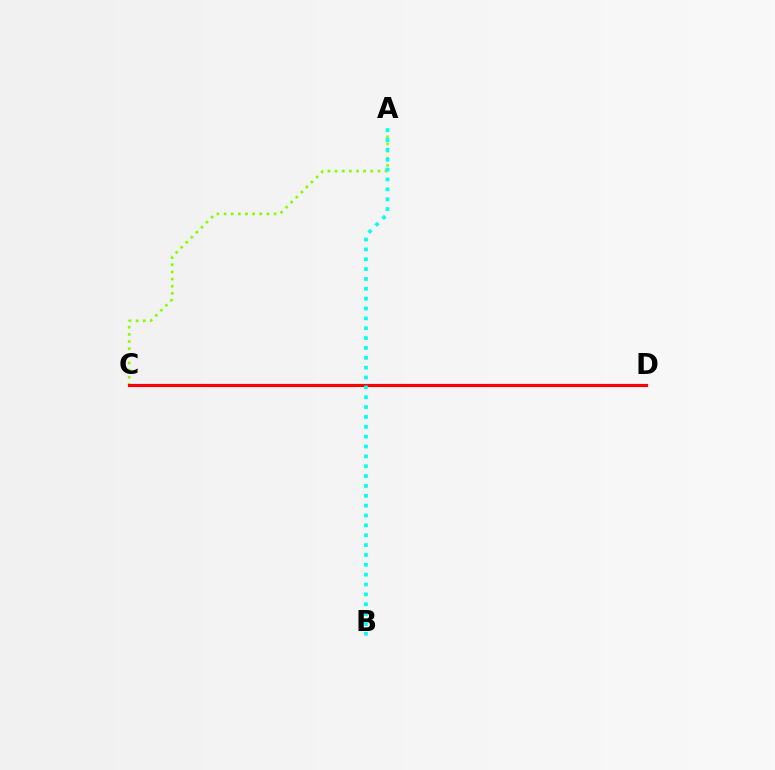{('C', 'D'): [{'color': '#7200ff', 'line_style': 'solid', 'thickness': 2.25}, {'color': '#ff0000', 'line_style': 'solid', 'thickness': 2.18}], ('A', 'C'): [{'color': '#84ff00', 'line_style': 'dotted', 'thickness': 1.94}], ('A', 'B'): [{'color': '#00fff6', 'line_style': 'dotted', 'thickness': 2.68}]}